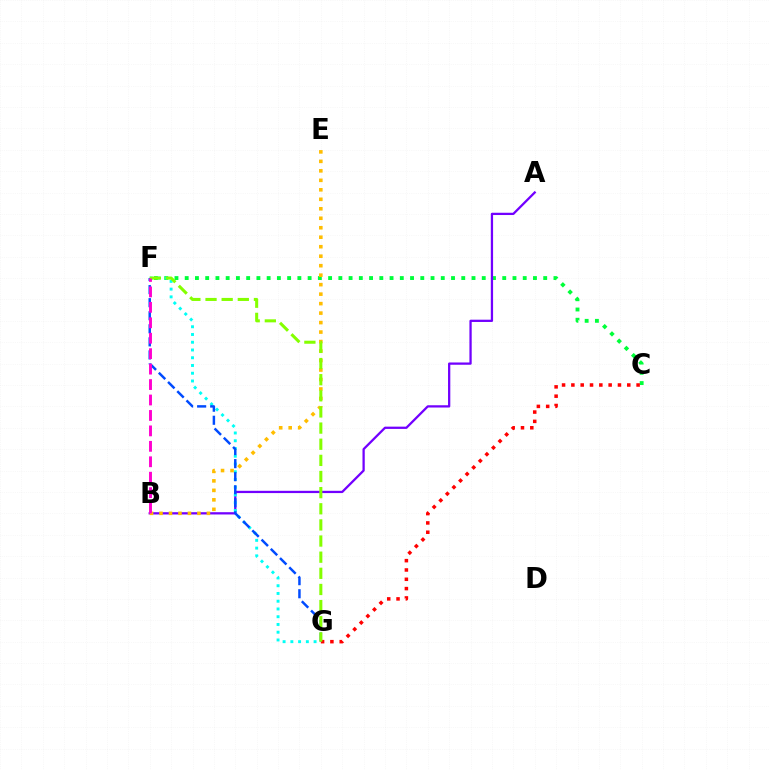{('C', 'F'): [{'color': '#00ff39', 'line_style': 'dotted', 'thickness': 2.78}], ('A', 'B'): [{'color': '#7200ff', 'line_style': 'solid', 'thickness': 1.64}], ('F', 'G'): [{'color': '#00fff6', 'line_style': 'dotted', 'thickness': 2.11}, {'color': '#004bff', 'line_style': 'dashed', 'thickness': 1.77}, {'color': '#84ff00', 'line_style': 'dashed', 'thickness': 2.19}], ('B', 'E'): [{'color': '#ffbd00', 'line_style': 'dotted', 'thickness': 2.58}], ('C', 'G'): [{'color': '#ff0000', 'line_style': 'dotted', 'thickness': 2.53}], ('B', 'F'): [{'color': '#ff00cf', 'line_style': 'dashed', 'thickness': 2.1}]}